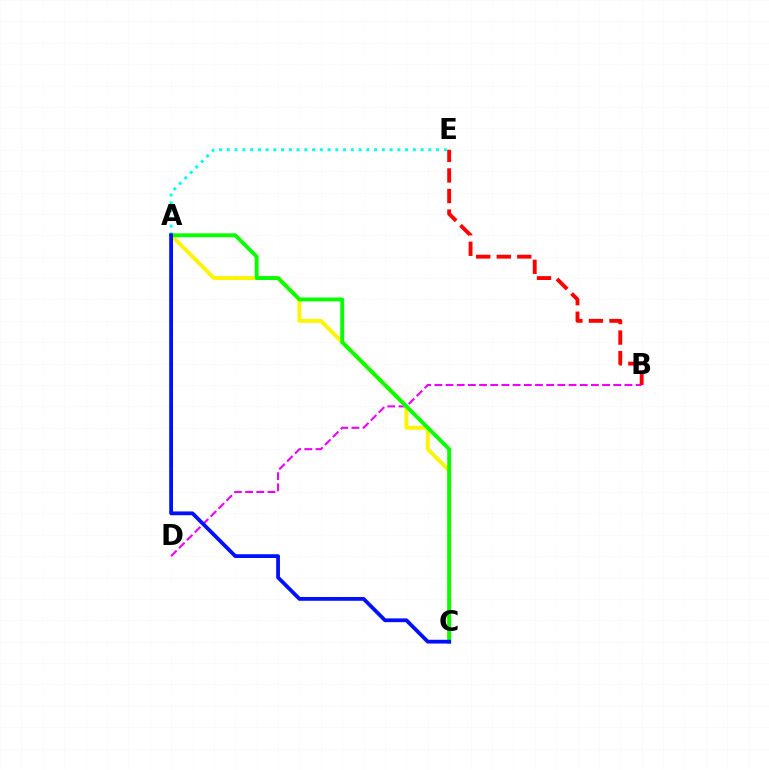{('B', 'D'): [{'color': '#ee00ff', 'line_style': 'dashed', 'thickness': 1.52}], ('A', 'E'): [{'color': '#00fff6', 'line_style': 'dotted', 'thickness': 2.11}], ('A', 'C'): [{'color': '#fcf500', 'line_style': 'solid', 'thickness': 2.81}, {'color': '#08ff00', 'line_style': 'solid', 'thickness': 2.8}, {'color': '#0010ff', 'line_style': 'solid', 'thickness': 2.72}], ('B', 'E'): [{'color': '#ff0000', 'line_style': 'dashed', 'thickness': 2.79}]}